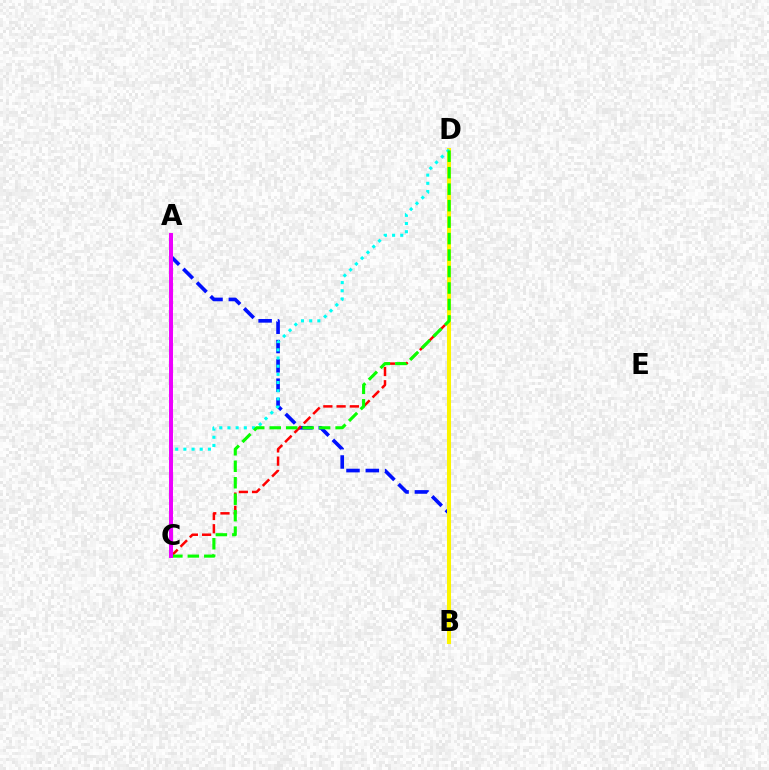{('A', 'B'): [{'color': '#0010ff', 'line_style': 'dashed', 'thickness': 2.62}], ('C', 'D'): [{'color': '#ff0000', 'line_style': 'dashed', 'thickness': 1.8}, {'color': '#00fff6', 'line_style': 'dotted', 'thickness': 2.22}, {'color': '#08ff00', 'line_style': 'dashed', 'thickness': 2.24}], ('B', 'D'): [{'color': '#fcf500', 'line_style': 'solid', 'thickness': 2.91}], ('A', 'C'): [{'color': '#ee00ff', 'line_style': 'solid', 'thickness': 2.86}]}